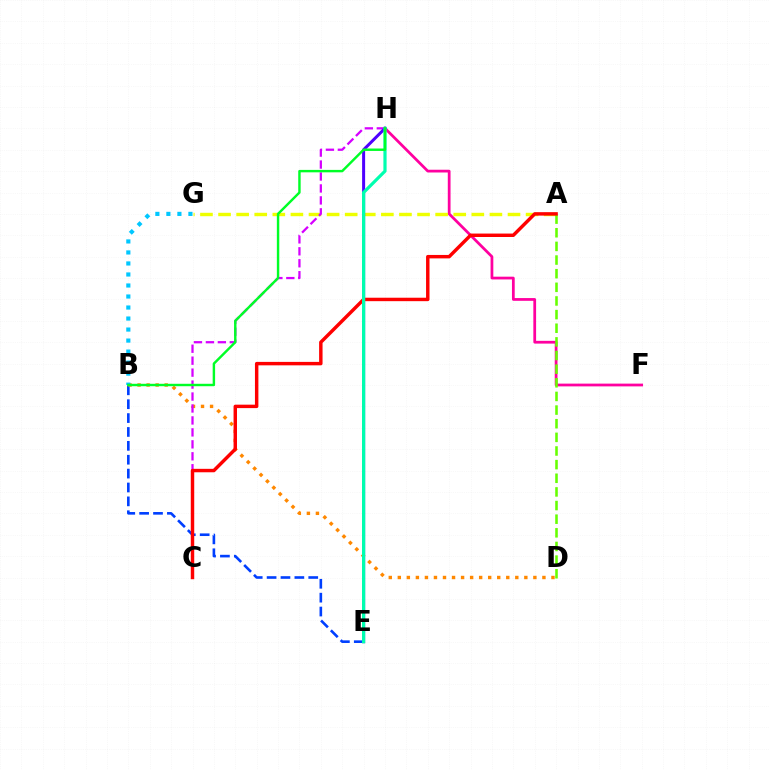{('B', 'E'): [{'color': '#003fff', 'line_style': 'dashed', 'thickness': 1.89}], ('F', 'H'): [{'color': '#ff00a0', 'line_style': 'solid', 'thickness': 1.98}], ('A', 'G'): [{'color': '#eeff00', 'line_style': 'dashed', 'thickness': 2.46}], ('B', 'D'): [{'color': '#ff8800', 'line_style': 'dotted', 'thickness': 2.46}], ('A', 'D'): [{'color': '#66ff00', 'line_style': 'dashed', 'thickness': 1.85}], ('C', 'H'): [{'color': '#d600ff', 'line_style': 'dashed', 'thickness': 1.62}], ('E', 'H'): [{'color': '#4f00ff', 'line_style': 'solid', 'thickness': 2.17}, {'color': '#00ffaf', 'line_style': 'solid', 'thickness': 2.3}], ('A', 'C'): [{'color': '#ff0000', 'line_style': 'solid', 'thickness': 2.48}], ('B', 'G'): [{'color': '#00c7ff', 'line_style': 'dotted', 'thickness': 2.99}], ('B', 'H'): [{'color': '#00ff27', 'line_style': 'solid', 'thickness': 1.75}]}